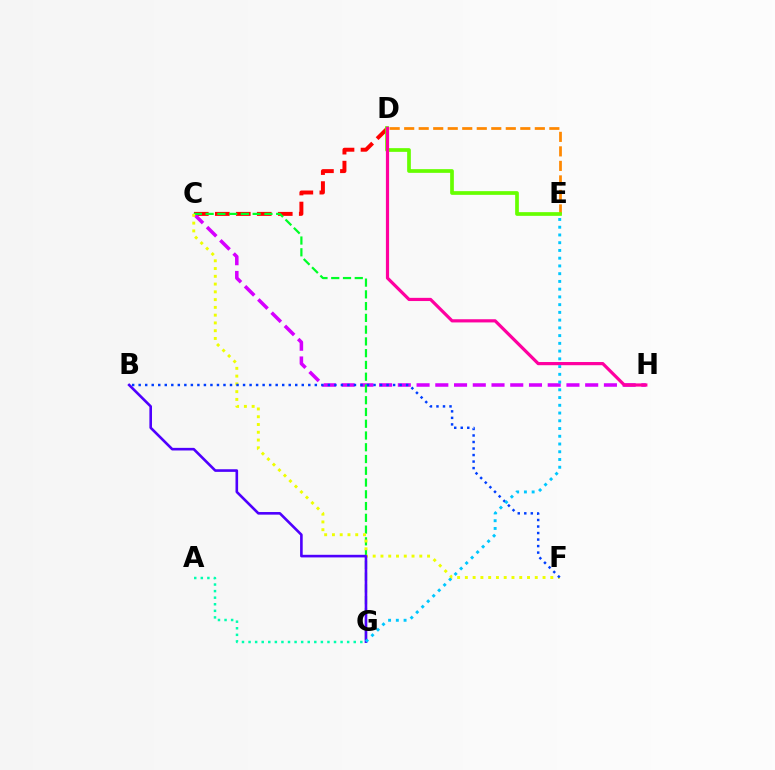{('C', 'D'): [{'color': '#ff0000', 'line_style': 'dashed', 'thickness': 2.85}], ('D', 'E'): [{'color': '#ff8800', 'line_style': 'dashed', 'thickness': 1.97}, {'color': '#66ff00', 'line_style': 'solid', 'thickness': 2.67}], ('C', 'H'): [{'color': '#d600ff', 'line_style': 'dashed', 'thickness': 2.55}], ('C', 'G'): [{'color': '#00ff27', 'line_style': 'dashed', 'thickness': 1.6}], ('C', 'F'): [{'color': '#eeff00', 'line_style': 'dotted', 'thickness': 2.11}], ('B', 'G'): [{'color': '#4f00ff', 'line_style': 'solid', 'thickness': 1.88}], ('B', 'F'): [{'color': '#003fff', 'line_style': 'dotted', 'thickness': 1.77}], ('A', 'G'): [{'color': '#00ffaf', 'line_style': 'dotted', 'thickness': 1.79}], ('D', 'H'): [{'color': '#ff00a0', 'line_style': 'solid', 'thickness': 2.3}], ('E', 'G'): [{'color': '#00c7ff', 'line_style': 'dotted', 'thickness': 2.1}]}